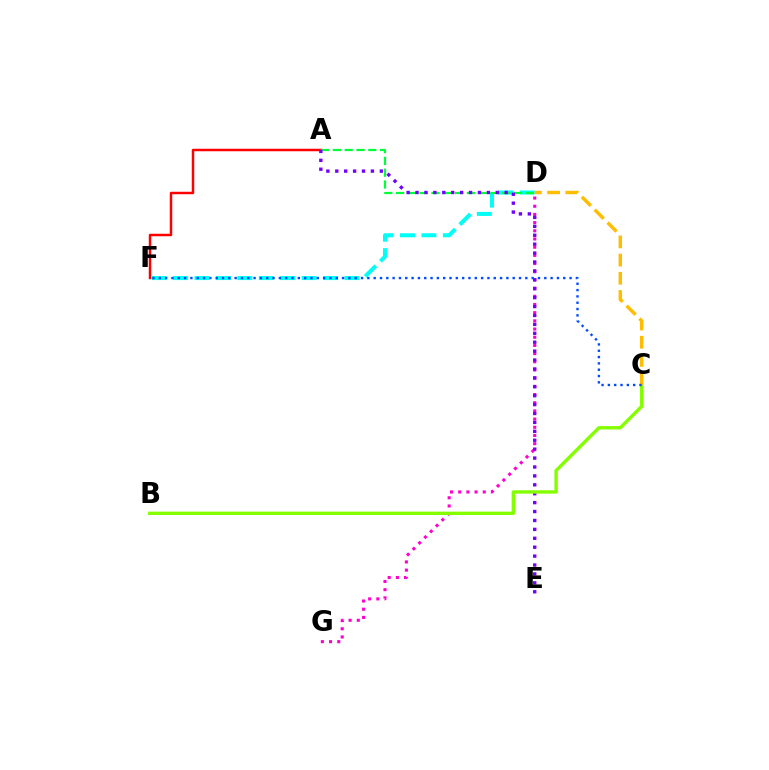{('A', 'F'): [{'color': '#ff0000', 'line_style': 'solid', 'thickness': 1.79}], ('D', 'F'): [{'color': '#00fff6', 'line_style': 'dashed', 'thickness': 2.91}], ('D', 'G'): [{'color': '#ff00cf', 'line_style': 'dotted', 'thickness': 2.22}], ('A', 'D'): [{'color': '#00ff39', 'line_style': 'dashed', 'thickness': 1.6}], ('A', 'E'): [{'color': '#7200ff', 'line_style': 'dotted', 'thickness': 2.42}], ('B', 'C'): [{'color': '#84ff00', 'line_style': 'solid', 'thickness': 2.43}], ('C', 'D'): [{'color': '#ffbd00', 'line_style': 'dashed', 'thickness': 2.47}], ('C', 'F'): [{'color': '#004bff', 'line_style': 'dotted', 'thickness': 1.72}]}